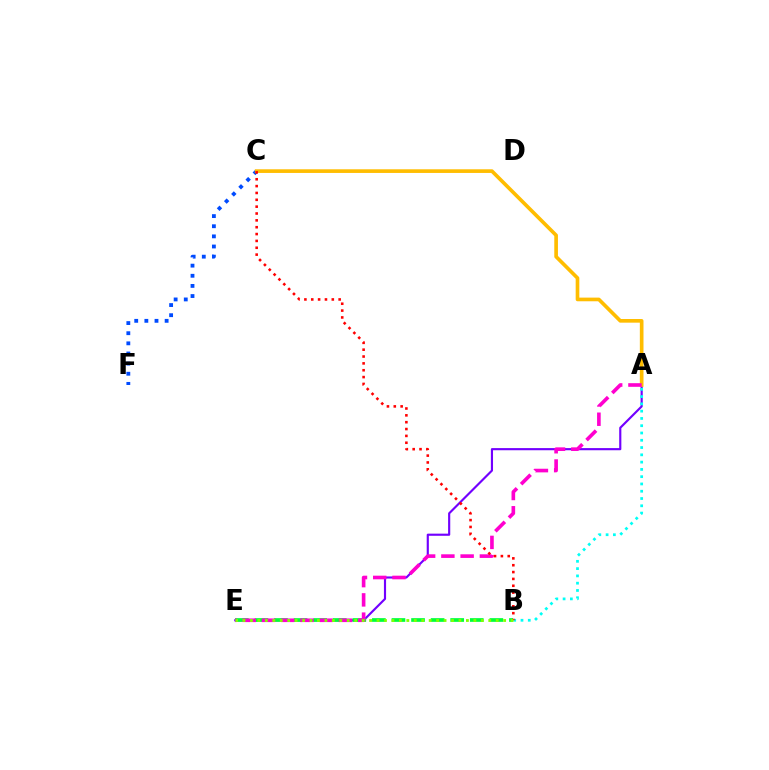{('C', 'F'): [{'color': '#004bff', 'line_style': 'dotted', 'thickness': 2.75}], ('A', 'E'): [{'color': '#7200ff', 'line_style': 'solid', 'thickness': 1.55}, {'color': '#ff00cf', 'line_style': 'dashed', 'thickness': 2.62}], ('B', 'E'): [{'color': '#00ff39', 'line_style': 'dashed', 'thickness': 2.66}, {'color': '#84ff00', 'line_style': 'dotted', 'thickness': 2.02}], ('A', 'C'): [{'color': '#ffbd00', 'line_style': 'solid', 'thickness': 2.63}], ('A', 'B'): [{'color': '#00fff6', 'line_style': 'dotted', 'thickness': 1.98}], ('B', 'C'): [{'color': '#ff0000', 'line_style': 'dotted', 'thickness': 1.86}]}